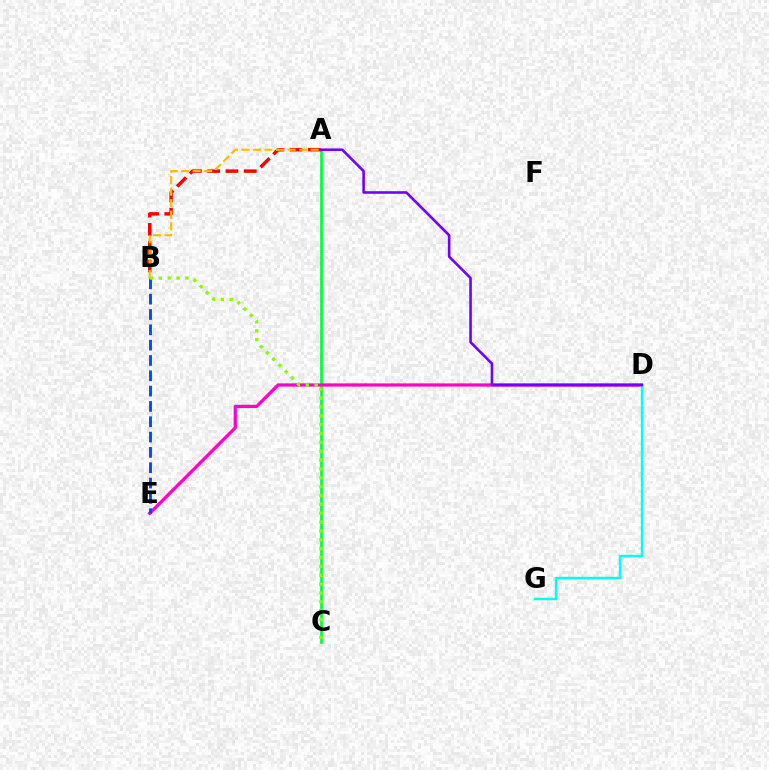{('A', 'C'): [{'color': '#00ff39', 'line_style': 'solid', 'thickness': 1.94}], ('A', 'B'): [{'color': '#ff0000', 'line_style': 'dashed', 'thickness': 2.48}, {'color': '#ffbd00', 'line_style': 'dashed', 'thickness': 1.57}], ('D', 'E'): [{'color': '#ff00cf', 'line_style': 'solid', 'thickness': 2.33}], ('D', 'G'): [{'color': '#00fff6', 'line_style': 'solid', 'thickness': 1.73}], ('B', 'E'): [{'color': '#004bff', 'line_style': 'dashed', 'thickness': 2.08}], ('A', 'D'): [{'color': '#7200ff', 'line_style': 'solid', 'thickness': 1.86}], ('B', 'C'): [{'color': '#84ff00', 'line_style': 'dotted', 'thickness': 2.41}]}